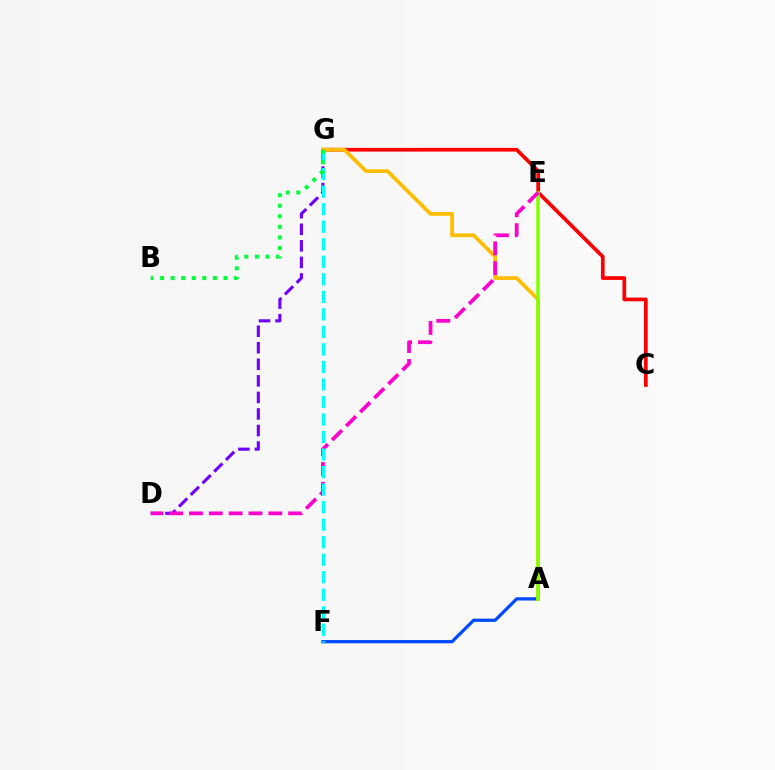{('D', 'G'): [{'color': '#7200ff', 'line_style': 'dashed', 'thickness': 2.25}], ('A', 'F'): [{'color': '#004bff', 'line_style': 'solid', 'thickness': 2.34}], ('C', 'G'): [{'color': '#ff0000', 'line_style': 'solid', 'thickness': 2.68}], ('A', 'G'): [{'color': '#ffbd00', 'line_style': 'solid', 'thickness': 2.69}], ('A', 'E'): [{'color': '#84ff00', 'line_style': 'solid', 'thickness': 2.54}], ('D', 'E'): [{'color': '#ff00cf', 'line_style': 'dashed', 'thickness': 2.7}], ('F', 'G'): [{'color': '#00fff6', 'line_style': 'dashed', 'thickness': 2.38}], ('B', 'G'): [{'color': '#00ff39', 'line_style': 'dotted', 'thickness': 2.87}]}